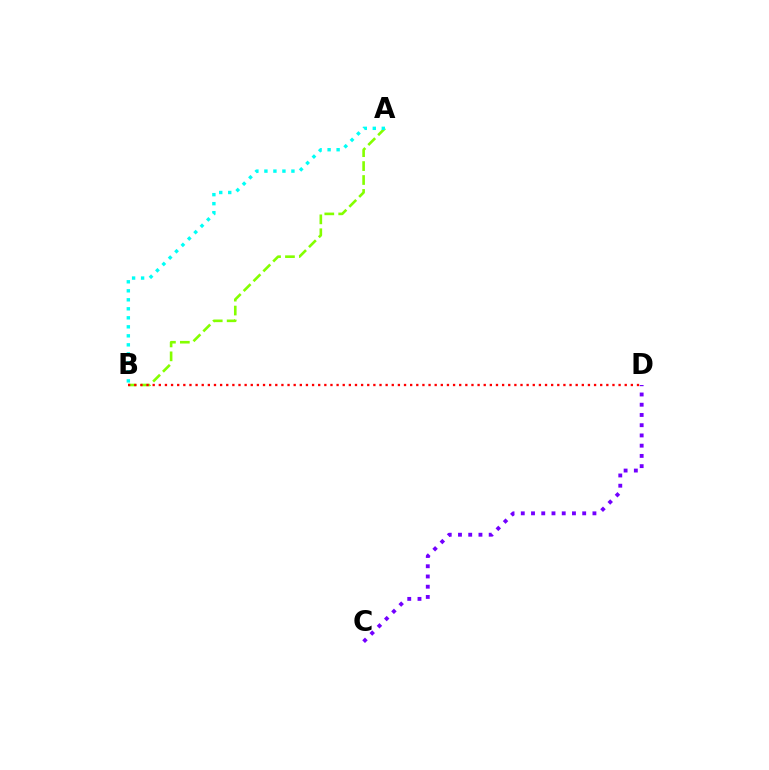{('C', 'D'): [{'color': '#7200ff', 'line_style': 'dotted', 'thickness': 2.78}], ('A', 'B'): [{'color': '#84ff00', 'line_style': 'dashed', 'thickness': 1.89}, {'color': '#00fff6', 'line_style': 'dotted', 'thickness': 2.45}], ('B', 'D'): [{'color': '#ff0000', 'line_style': 'dotted', 'thickness': 1.67}]}